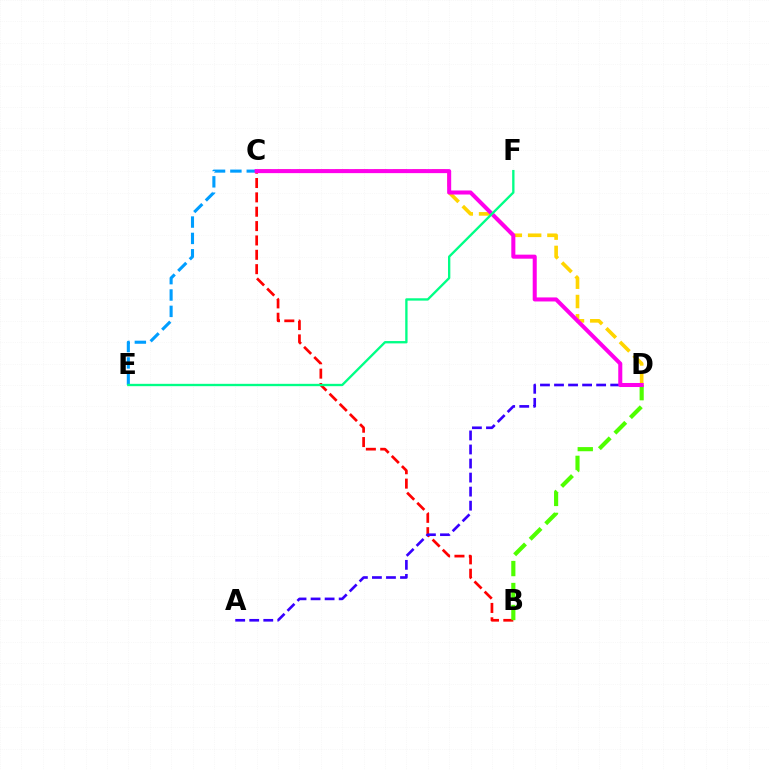{('B', 'C'): [{'color': '#ff0000', 'line_style': 'dashed', 'thickness': 1.95}], ('C', 'D'): [{'color': '#ffd500', 'line_style': 'dashed', 'thickness': 2.62}, {'color': '#ff00ed', 'line_style': 'solid', 'thickness': 2.91}], ('B', 'D'): [{'color': '#4fff00', 'line_style': 'dashed', 'thickness': 2.98}], ('C', 'E'): [{'color': '#009eff', 'line_style': 'dashed', 'thickness': 2.22}], ('A', 'D'): [{'color': '#3700ff', 'line_style': 'dashed', 'thickness': 1.91}], ('E', 'F'): [{'color': '#00ff86', 'line_style': 'solid', 'thickness': 1.69}]}